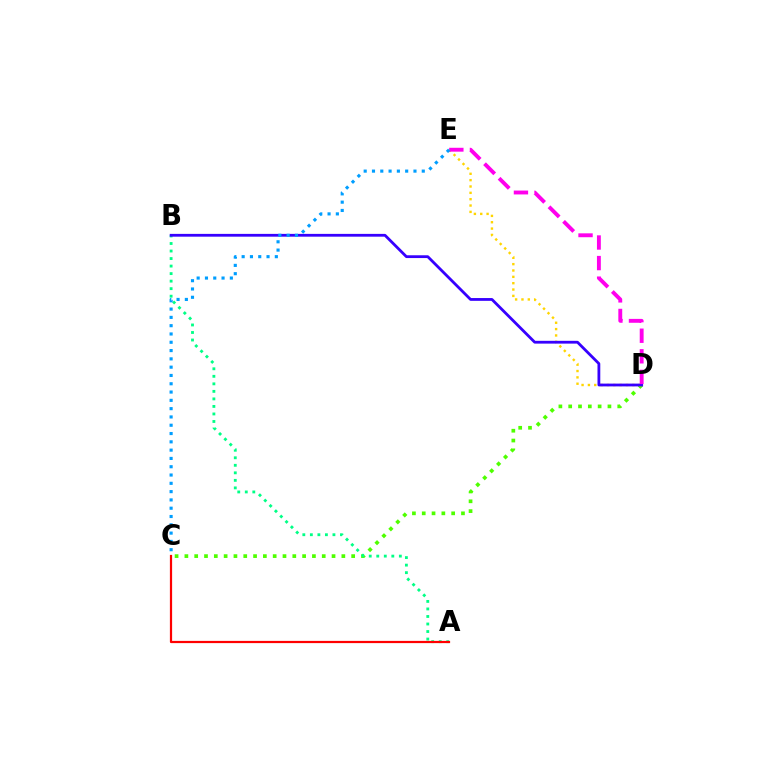{('C', 'D'): [{'color': '#4fff00', 'line_style': 'dotted', 'thickness': 2.67}], ('A', 'B'): [{'color': '#00ff86', 'line_style': 'dotted', 'thickness': 2.05}], ('D', 'E'): [{'color': '#ffd500', 'line_style': 'dotted', 'thickness': 1.72}, {'color': '#ff00ed', 'line_style': 'dashed', 'thickness': 2.8}], ('B', 'D'): [{'color': '#3700ff', 'line_style': 'solid', 'thickness': 2.01}], ('A', 'C'): [{'color': '#ff0000', 'line_style': 'solid', 'thickness': 1.6}], ('C', 'E'): [{'color': '#009eff', 'line_style': 'dotted', 'thickness': 2.25}]}